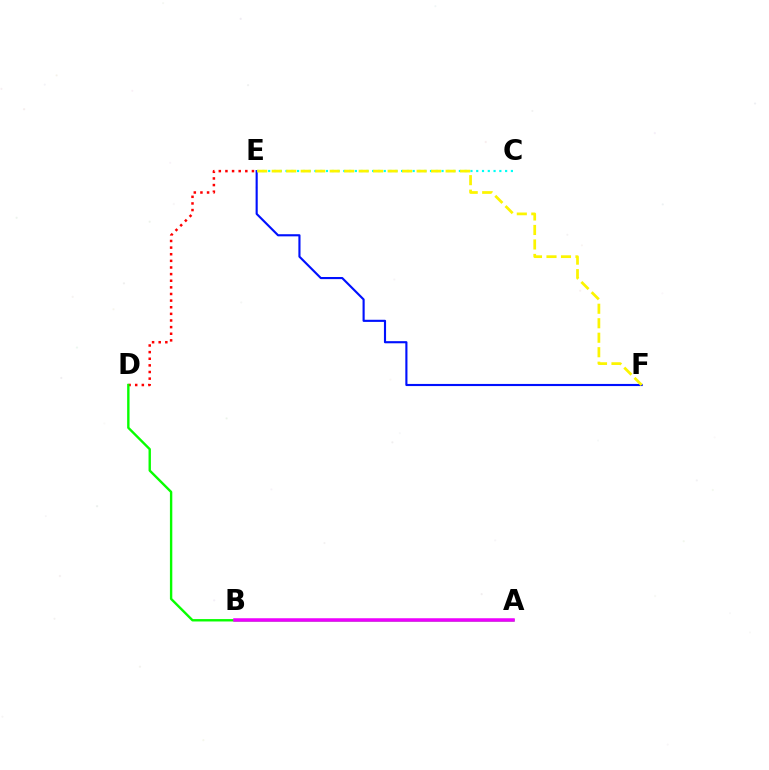{('E', 'F'): [{'color': '#0010ff', 'line_style': 'solid', 'thickness': 1.53}, {'color': '#fcf500', 'line_style': 'dashed', 'thickness': 1.97}], ('C', 'E'): [{'color': '#00fff6', 'line_style': 'dotted', 'thickness': 1.57}], ('D', 'E'): [{'color': '#ff0000', 'line_style': 'dotted', 'thickness': 1.8}], ('A', 'D'): [{'color': '#08ff00', 'line_style': 'solid', 'thickness': 1.72}], ('A', 'B'): [{'color': '#ee00ff', 'line_style': 'solid', 'thickness': 2.52}]}